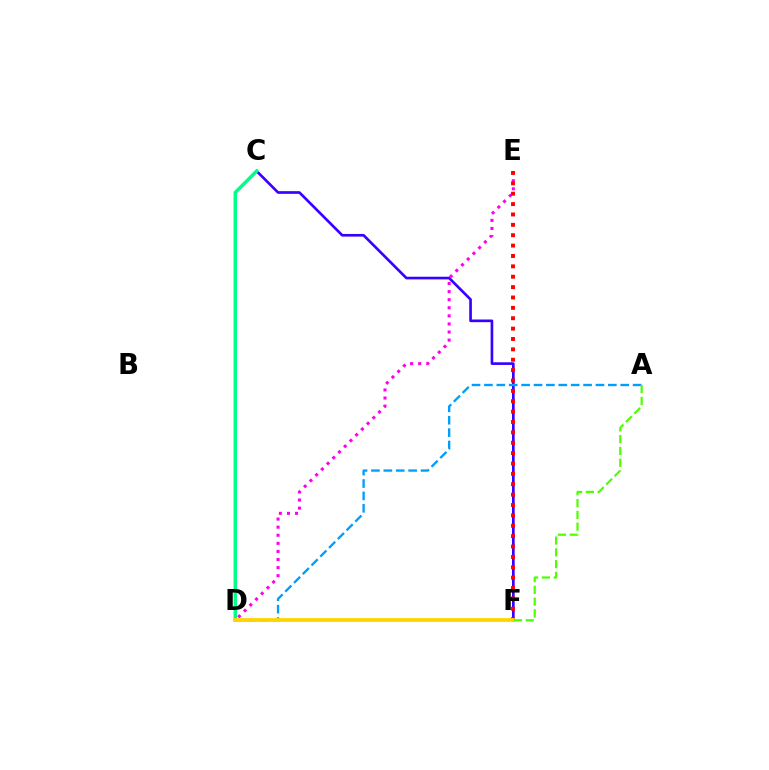{('C', 'F'): [{'color': '#3700ff', 'line_style': 'solid', 'thickness': 1.92}], ('A', 'D'): [{'color': '#009eff', 'line_style': 'dashed', 'thickness': 1.68}], ('D', 'E'): [{'color': '#ff00ed', 'line_style': 'dotted', 'thickness': 2.2}], ('C', 'D'): [{'color': '#00ff86', 'line_style': 'solid', 'thickness': 2.5}], ('E', 'F'): [{'color': '#ff0000', 'line_style': 'dotted', 'thickness': 2.82}], ('D', 'F'): [{'color': '#ffd500', 'line_style': 'solid', 'thickness': 2.71}], ('A', 'F'): [{'color': '#4fff00', 'line_style': 'dashed', 'thickness': 1.6}]}